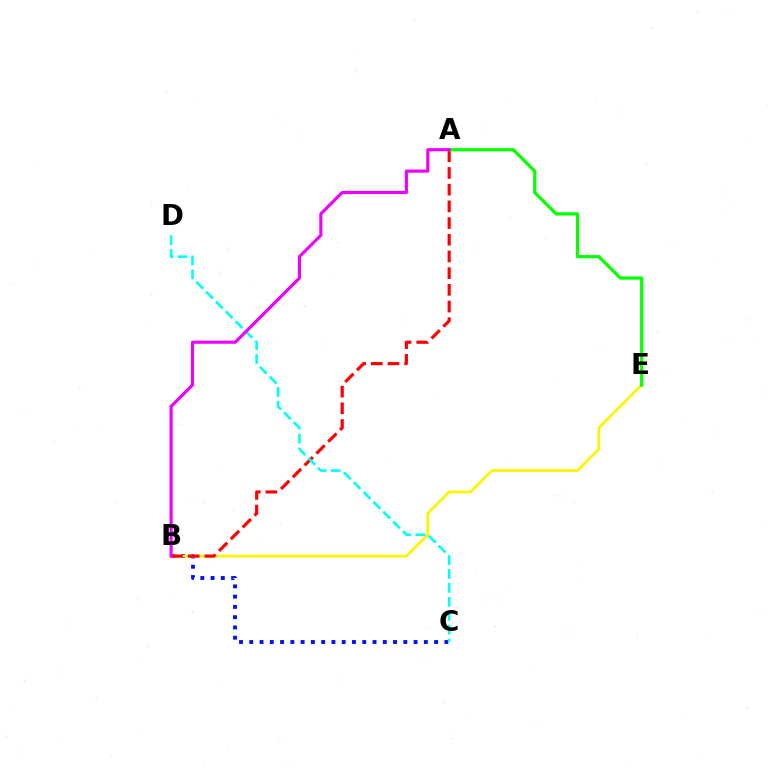{('B', 'C'): [{'color': '#0010ff', 'line_style': 'dotted', 'thickness': 2.79}], ('B', 'E'): [{'color': '#fcf500', 'line_style': 'solid', 'thickness': 2.01}], ('A', 'B'): [{'color': '#ff0000', 'line_style': 'dashed', 'thickness': 2.27}, {'color': '#ee00ff', 'line_style': 'solid', 'thickness': 2.24}], ('A', 'E'): [{'color': '#08ff00', 'line_style': 'solid', 'thickness': 2.33}], ('C', 'D'): [{'color': '#00fff6', 'line_style': 'dashed', 'thickness': 1.89}]}